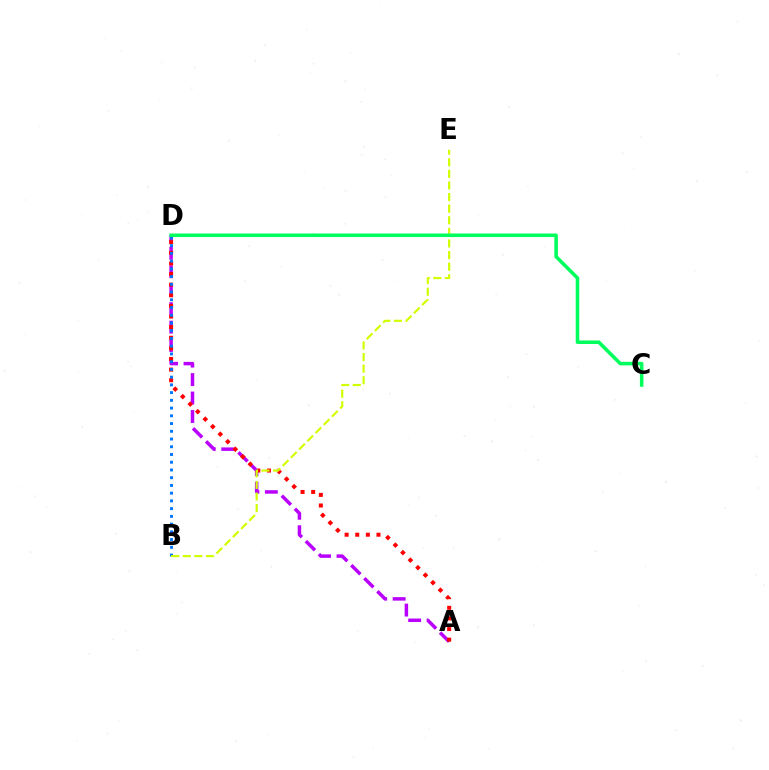{('A', 'D'): [{'color': '#b900ff', 'line_style': 'dashed', 'thickness': 2.51}, {'color': '#ff0000', 'line_style': 'dotted', 'thickness': 2.88}], ('B', 'D'): [{'color': '#0074ff', 'line_style': 'dotted', 'thickness': 2.1}], ('B', 'E'): [{'color': '#d1ff00', 'line_style': 'dashed', 'thickness': 1.58}], ('C', 'D'): [{'color': '#00ff5c', 'line_style': 'solid', 'thickness': 2.56}]}